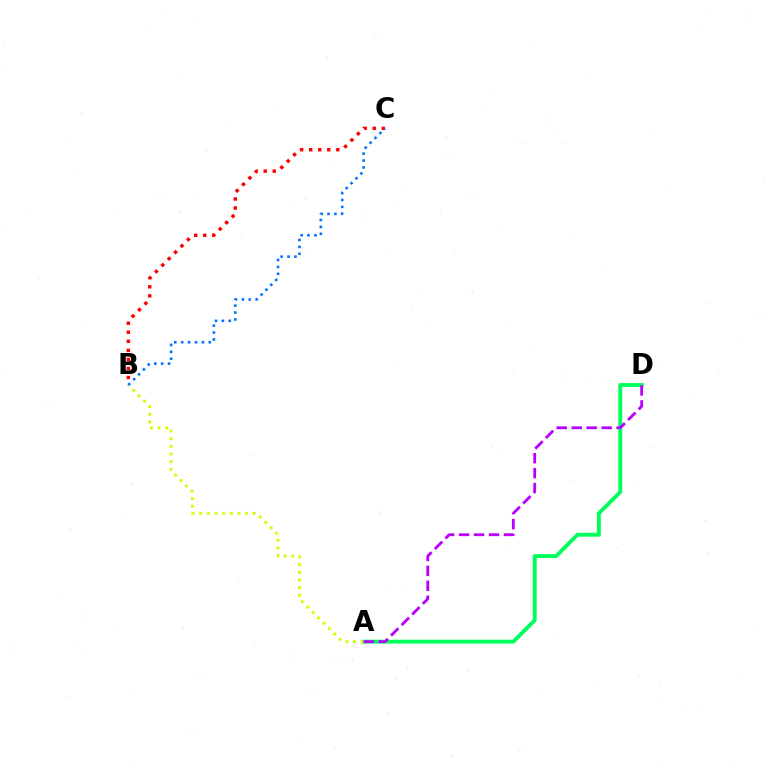{('B', 'C'): [{'color': '#ff0000', 'line_style': 'dotted', 'thickness': 2.46}, {'color': '#0074ff', 'line_style': 'dotted', 'thickness': 1.87}], ('A', 'D'): [{'color': '#00ff5c', 'line_style': 'solid', 'thickness': 2.79}, {'color': '#b900ff', 'line_style': 'dashed', 'thickness': 2.03}], ('A', 'B'): [{'color': '#d1ff00', 'line_style': 'dotted', 'thickness': 2.08}]}